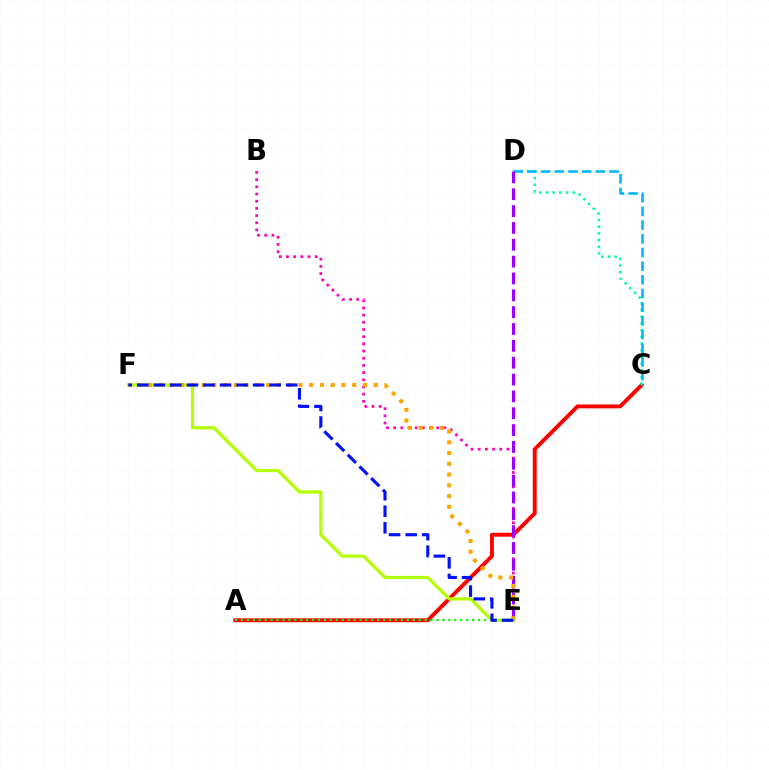{('A', 'C'): [{'color': '#ff0000', 'line_style': 'solid', 'thickness': 2.81}], ('A', 'E'): [{'color': '#08ff00', 'line_style': 'dotted', 'thickness': 1.61}], ('C', 'D'): [{'color': '#00ff9d', 'line_style': 'dotted', 'thickness': 1.82}, {'color': '#00b5ff', 'line_style': 'dashed', 'thickness': 1.86}], ('E', 'F'): [{'color': '#b3ff00', 'line_style': 'solid', 'thickness': 2.31}, {'color': '#ffa500', 'line_style': 'dotted', 'thickness': 2.92}, {'color': '#0010ff', 'line_style': 'dashed', 'thickness': 2.25}], ('B', 'E'): [{'color': '#ff00bd', 'line_style': 'dotted', 'thickness': 1.95}], ('D', 'E'): [{'color': '#9b00ff', 'line_style': 'dashed', 'thickness': 2.29}]}